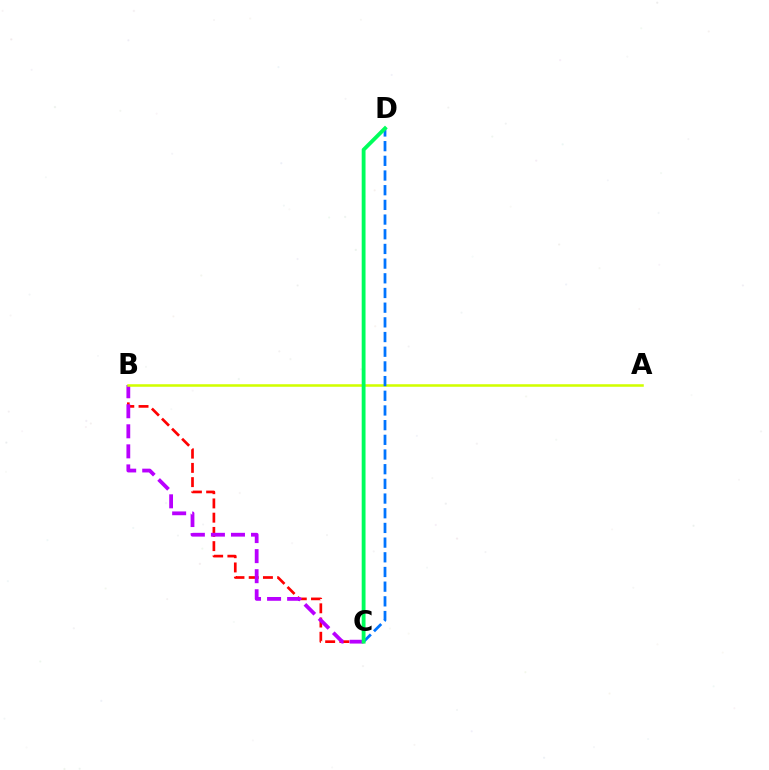{('B', 'C'): [{'color': '#ff0000', 'line_style': 'dashed', 'thickness': 1.93}, {'color': '#b900ff', 'line_style': 'dashed', 'thickness': 2.72}], ('A', 'B'): [{'color': '#d1ff00', 'line_style': 'solid', 'thickness': 1.84}], ('C', 'D'): [{'color': '#0074ff', 'line_style': 'dashed', 'thickness': 1.99}, {'color': '#00ff5c', 'line_style': 'solid', 'thickness': 2.76}]}